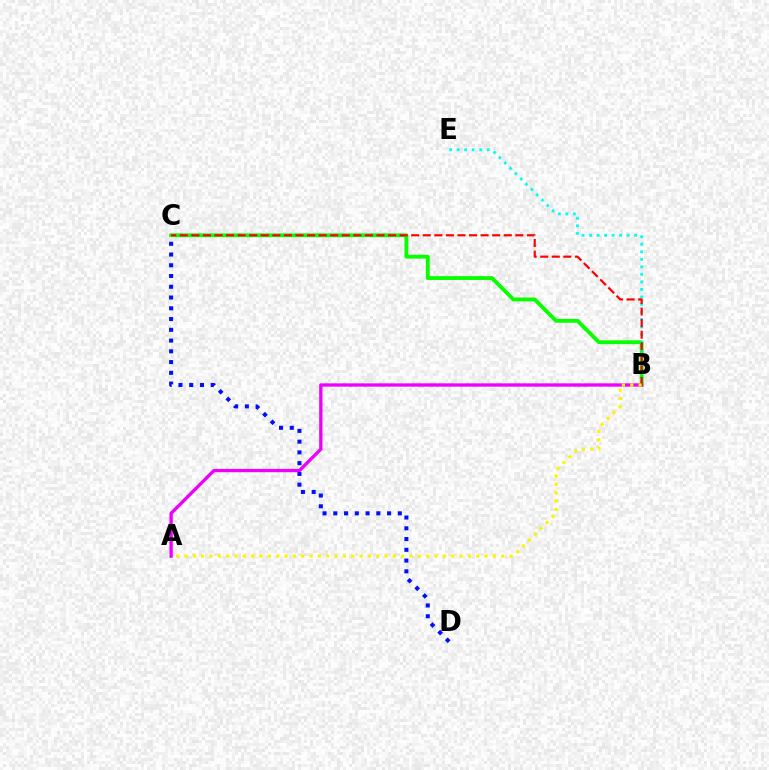{('B', 'C'): [{'color': '#08ff00', 'line_style': 'solid', 'thickness': 2.76}, {'color': '#ff0000', 'line_style': 'dashed', 'thickness': 1.57}], ('C', 'D'): [{'color': '#0010ff', 'line_style': 'dotted', 'thickness': 2.92}], ('B', 'E'): [{'color': '#00fff6', 'line_style': 'dotted', 'thickness': 2.04}], ('A', 'B'): [{'color': '#ee00ff', 'line_style': 'solid', 'thickness': 2.39}, {'color': '#fcf500', 'line_style': 'dotted', 'thickness': 2.26}]}